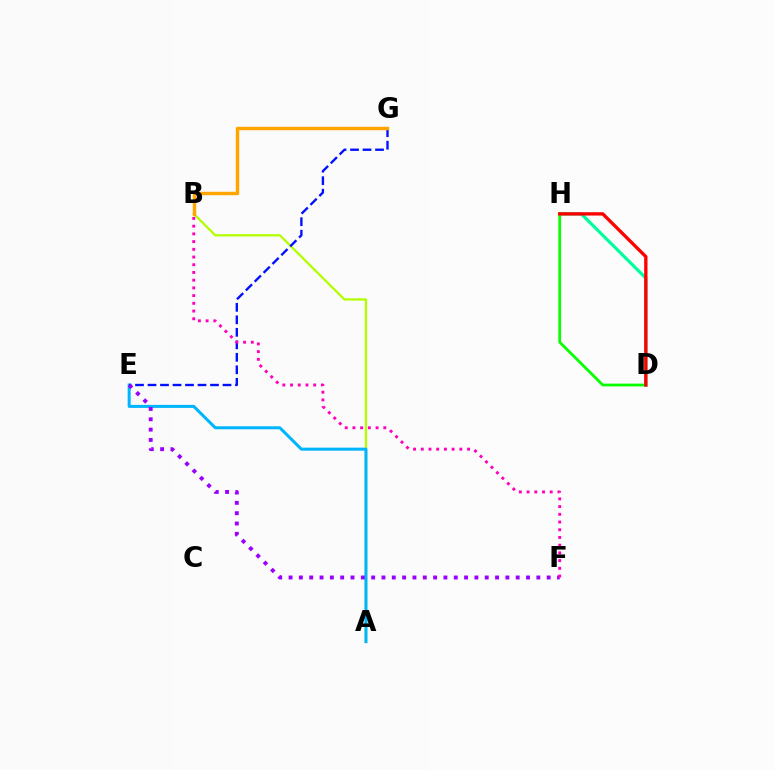{('A', 'B'): [{'color': '#b3ff00', 'line_style': 'solid', 'thickness': 1.66}], ('A', 'E'): [{'color': '#00b5ff', 'line_style': 'solid', 'thickness': 2.17}], ('D', 'H'): [{'color': '#00ff9d', 'line_style': 'solid', 'thickness': 2.29}, {'color': '#08ff00', 'line_style': 'solid', 'thickness': 2.0}, {'color': '#ff0000', 'line_style': 'solid', 'thickness': 2.4}], ('E', 'G'): [{'color': '#0010ff', 'line_style': 'dashed', 'thickness': 1.7}], ('B', 'G'): [{'color': '#ffa500', 'line_style': 'solid', 'thickness': 2.49}], ('E', 'F'): [{'color': '#9b00ff', 'line_style': 'dotted', 'thickness': 2.81}], ('B', 'F'): [{'color': '#ff00bd', 'line_style': 'dotted', 'thickness': 2.1}]}